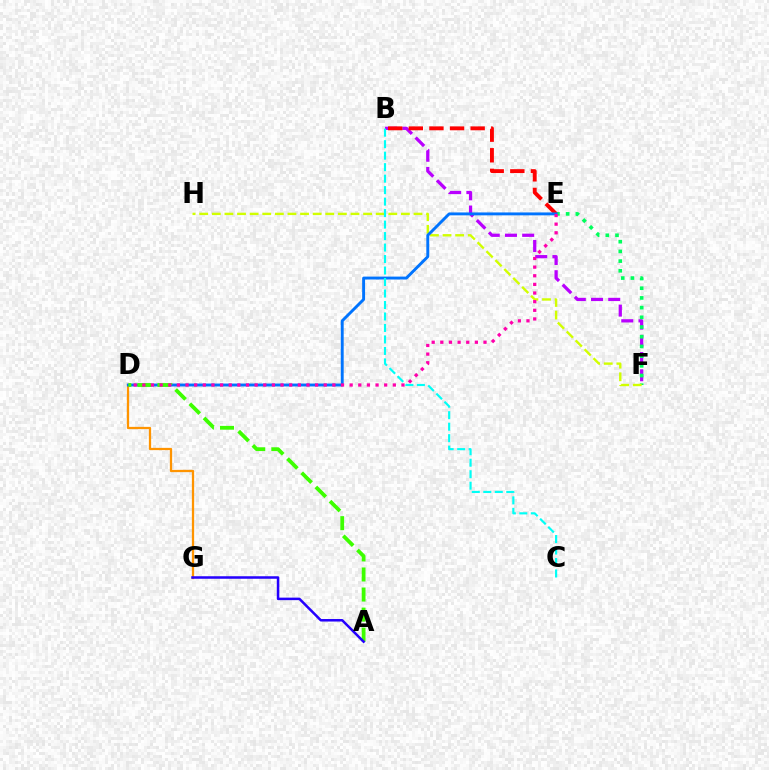{('B', 'F'): [{'color': '#b900ff', 'line_style': 'dashed', 'thickness': 2.34}], ('D', 'G'): [{'color': '#ff9400', 'line_style': 'solid', 'thickness': 1.63}], ('E', 'F'): [{'color': '#00ff5c', 'line_style': 'dotted', 'thickness': 2.64}], ('F', 'H'): [{'color': '#d1ff00', 'line_style': 'dashed', 'thickness': 1.71}], ('B', 'E'): [{'color': '#ff0000', 'line_style': 'dashed', 'thickness': 2.8}], ('D', 'E'): [{'color': '#0074ff', 'line_style': 'solid', 'thickness': 2.09}, {'color': '#ff00ac', 'line_style': 'dotted', 'thickness': 2.35}], ('B', 'C'): [{'color': '#00fff6', 'line_style': 'dashed', 'thickness': 1.56}], ('A', 'D'): [{'color': '#3dff00', 'line_style': 'dashed', 'thickness': 2.73}], ('A', 'G'): [{'color': '#2500ff', 'line_style': 'solid', 'thickness': 1.81}]}